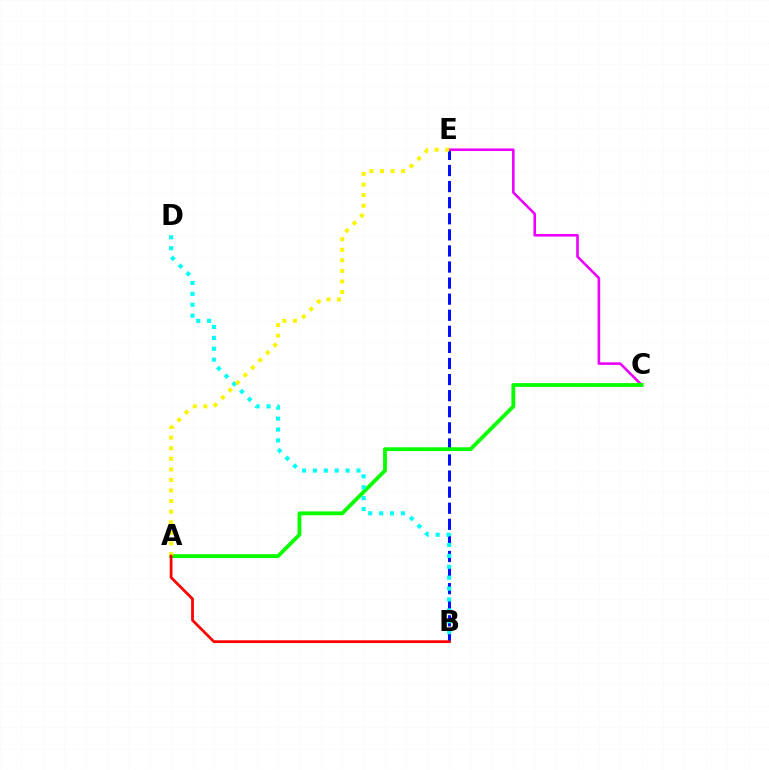{('B', 'E'): [{'color': '#0010ff', 'line_style': 'dashed', 'thickness': 2.18}], ('C', 'E'): [{'color': '#ee00ff', 'line_style': 'solid', 'thickness': 1.87}], ('A', 'C'): [{'color': '#08ff00', 'line_style': 'solid', 'thickness': 2.75}], ('B', 'D'): [{'color': '#00fff6', 'line_style': 'dotted', 'thickness': 2.96}], ('A', 'E'): [{'color': '#fcf500', 'line_style': 'dotted', 'thickness': 2.88}], ('A', 'B'): [{'color': '#ff0000', 'line_style': 'solid', 'thickness': 1.99}]}